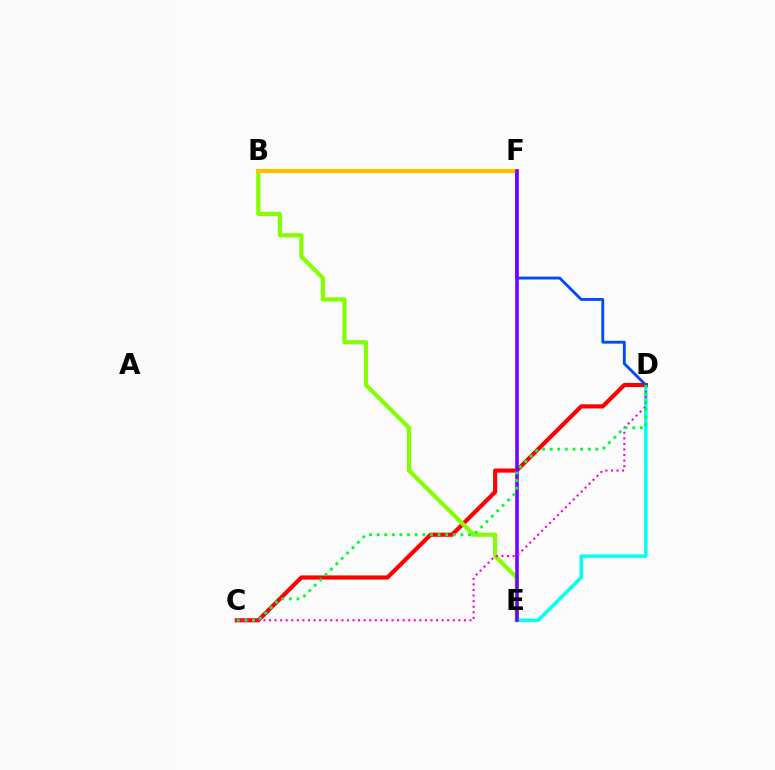{('D', 'E'): [{'color': '#00fff6', 'line_style': 'solid', 'thickness': 2.51}], ('C', 'D'): [{'color': '#ff0000', 'line_style': 'solid', 'thickness': 2.98}, {'color': '#ff00cf', 'line_style': 'dotted', 'thickness': 1.51}, {'color': '#00ff39', 'line_style': 'dotted', 'thickness': 2.07}], ('B', 'E'): [{'color': '#84ff00', 'line_style': 'solid', 'thickness': 2.99}], ('D', 'F'): [{'color': '#004bff', 'line_style': 'solid', 'thickness': 2.06}], ('B', 'F'): [{'color': '#ffbd00', 'line_style': 'solid', 'thickness': 2.99}], ('E', 'F'): [{'color': '#7200ff', 'line_style': 'solid', 'thickness': 2.56}]}